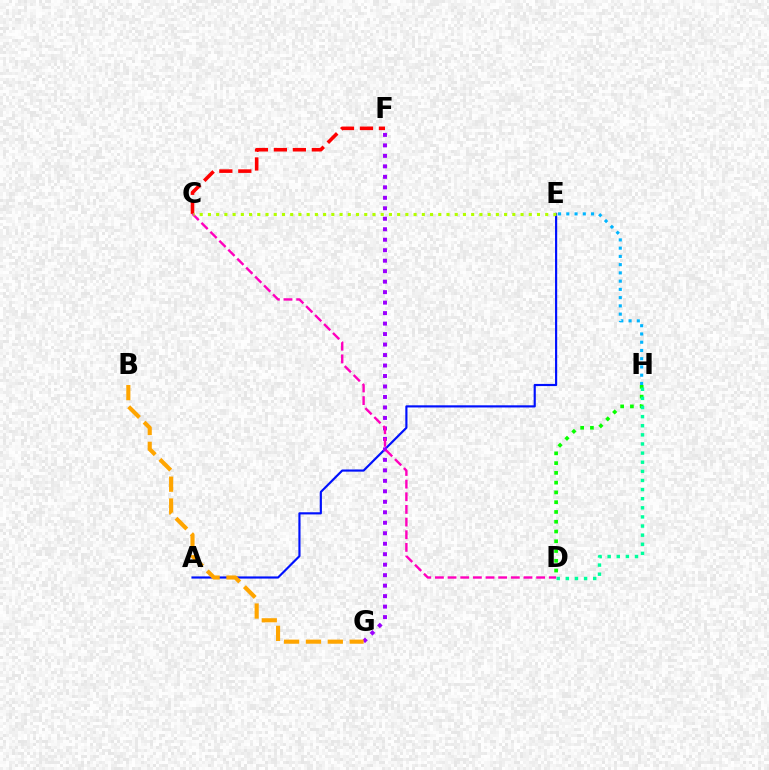{('A', 'E'): [{'color': '#0010ff', 'line_style': 'solid', 'thickness': 1.56}], ('E', 'H'): [{'color': '#00b5ff', 'line_style': 'dotted', 'thickness': 2.24}], ('C', 'F'): [{'color': '#ff0000', 'line_style': 'dashed', 'thickness': 2.58}], ('D', 'H'): [{'color': '#08ff00', 'line_style': 'dotted', 'thickness': 2.65}, {'color': '#00ff9d', 'line_style': 'dotted', 'thickness': 2.48}], ('F', 'G'): [{'color': '#9b00ff', 'line_style': 'dotted', 'thickness': 2.85}], ('B', 'G'): [{'color': '#ffa500', 'line_style': 'dashed', 'thickness': 2.97}], ('C', 'D'): [{'color': '#ff00bd', 'line_style': 'dashed', 'thickness': 1.72}], ('C', 'E'): [{'color': '#b3ff00', 'line_style': 'dotted', 'thickness': 2.24}]}